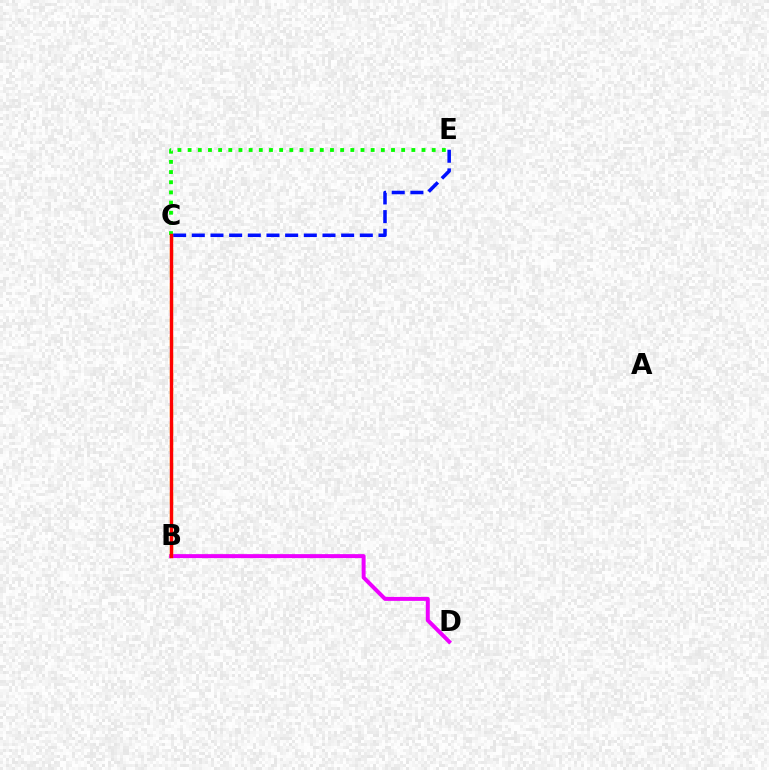{('C', 'E'): [{'color': '#0010ff', 'line_style': 'dashed', 'thickness': 2.54}, {'color': '#08ff00', 'line_style': 'dotted', 'thickness': 2.76}], ('B', 'D'): [{'color': '#ee00ff', 'line_style': 'solid', 'thickness': 2.86}], ('B', 'C'): [{'color': '#00fff6', 'line_style': 'dashed', 'thickness': 2.05}, {'color': '#fcf500', 'line_style': 'dashed', 'thickness': 2.37}, {'color': '#ff0000', 'line_style': 'solid', 'thickness': 2.43}]}